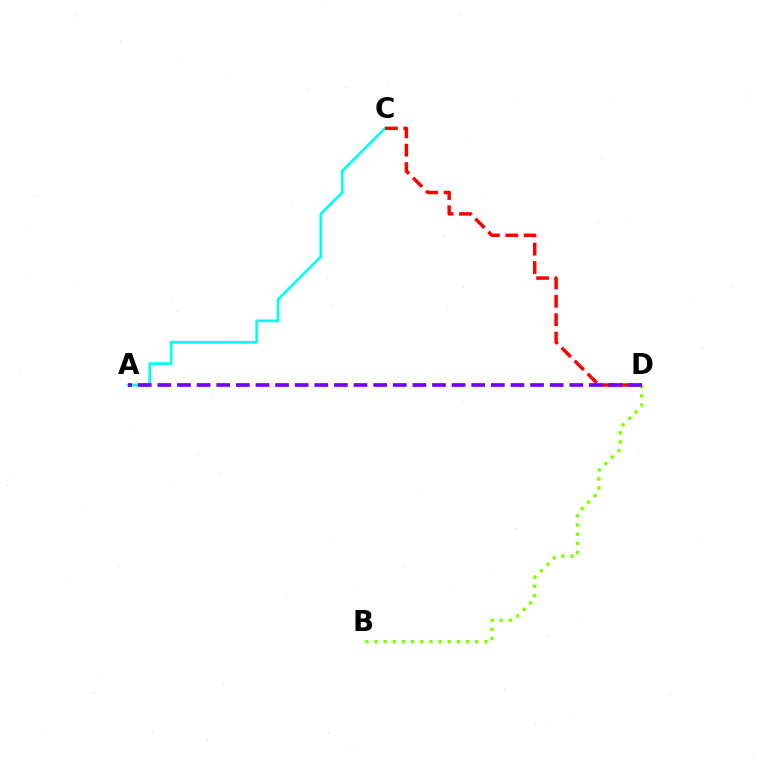{('B', 'D'): [{'color': '#84ff00', 'line_style': 'dotted', 'thickness': 2.49}], ('A', 'C'): [{'color': '#00fff6', 'line_style': 'solid', 'thickness': 1.94}], ('C', 'D'): [{'color': '#ff0000', 'line_style': 'dashed', 'thickness': 2.5}], ('A', 'D'): [{'color': '#7200ff', 'line_style': 'dashed', 'thickness': 2.66}]}